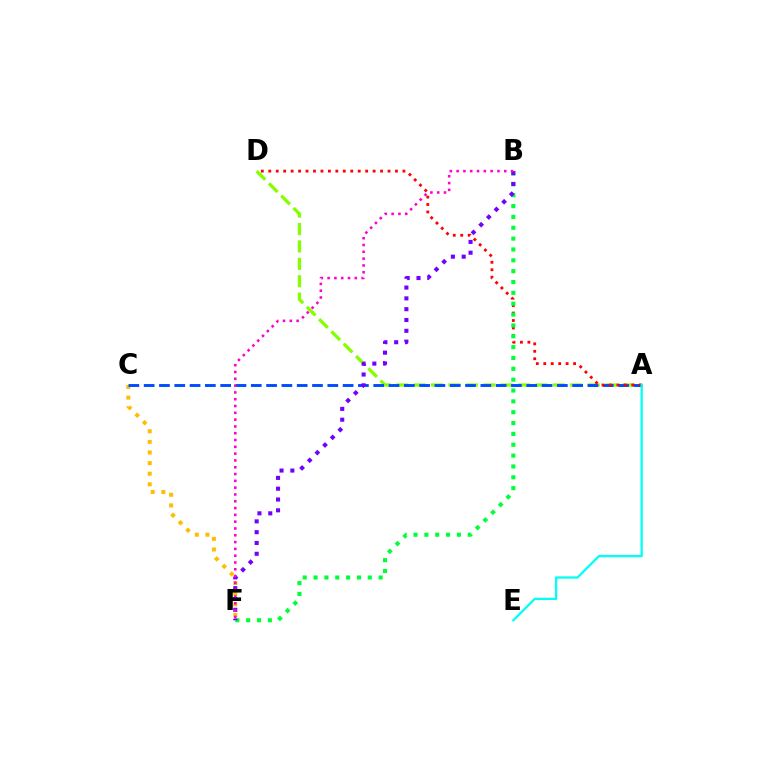{('C', 'F'): [{'color': '#ffbd00', 'line_style': 'dotted', 'thickness': 2.88}], ('A', 'D'): [{'color': '#84ff00', 'line_style': 'dashed', 'thickness': 2.36}, {'color': '#ff0000', 'line_style': 'dotted', 'thickness': 2.03}], ('A', 'C'): [{'color': '#004bff', 'line_style': 'dashed', 'thickness': 2.08}], ('B', 'F'): [{'color': '#00ff39', 'line_style': 'dotted', 'thickness': 2.95}, {'color': '#7200ff', 'line_style': 'dotted', 'thickness': 2.94}, {'color': '#ff00cf', 'line_style': 'dotted', 'thickness': 1.85}], ('A', 'E'): [{'color': '#00fff6', 'line_style': 'solid', 'thickness': 1.65}]}